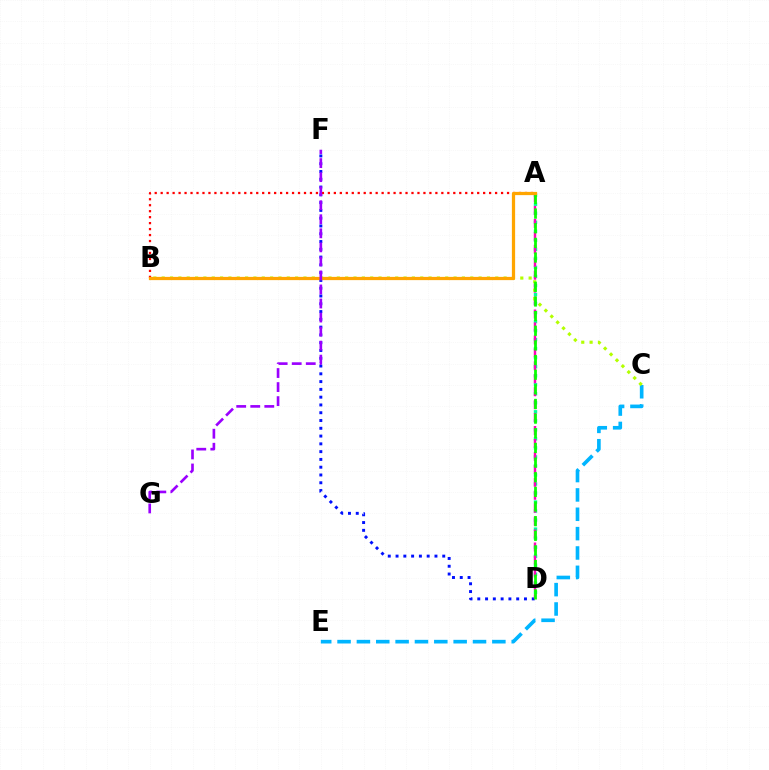{('A', 'D'): [{'color': '#00ff9d', 'line_style': 'dotted', 'thickness': 2.45}, {'color': '#ff00bd', 'line_style': 'dashed', 'thickness': 1.76}, {'color': '#08ff00', 'line_style': 'dashed', 'thickness': 1.99}], ('C', 'E'): [{'color': '#00b5ff', 'line_style': 'dashed', 'thickness': 2.63}], ('D', 'F'): [{'color': '#0010ff', 'line_style': 'dotted', 'thickness': 2.11}], ('A', 'B'): [{'color': '#ff0000', 'line_style': 'dotted', 'thickness': 1.62}, {'color': '#ffa500', 'line_style': 'solid', 'thickness': 2.33}], ('B', 'C'): [{'color': '#b3ff00', 'line_style': 'dotted', 'thickness': 2.27}], ('F', 'G'): [{'color': '#9b00ff', 'line_style': 'dashed', 'thickness': 1.91}]}